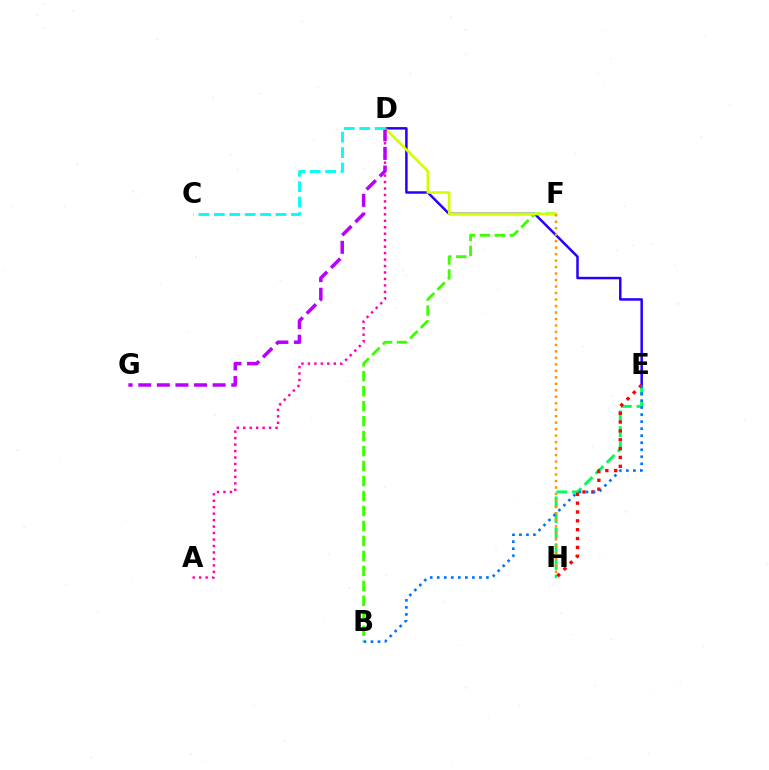{('D', 'E'): [{'color': '#2500ff', 'line_style': 'solid', 'thickness': 1.79}], ('A', 'D'): [{'color': '#ff00ac', 'line_style': 'dotted', 'thickness': 1.76}], ('B', 'F'): [{'color': '#3dff00', 'line_style': 'dashed', 'thickness': 2.03}], ('E', 'H'): [{'color': '#00ff5c', 'line_style': 'dashed', 'thickness': 2.12}, {'color': '#ff0000', 'line_style': 'dotted', 'thickness': 2.4}], ('D', 'F'): [{'color': '#d1ff00', 'line_style': 'solid', 'thickness': 1.83}], ('B', 'E'): [{'color': '#0074ff', 'line_style': 'dotted', 'thickness': 1.91}], ('D', 'G'): [{'color': '#b900ff', 'line_style': 'dashed', 'thickness': 2.53}], ('F', 'H'): [{'color': '#ff9400', 'line_style': 'dotted', 'thickness': 1.76}], ('C', 'D'): [{'color': '#00fff6', 'line_style': 'dashed', 'thickness': 2.1}]}